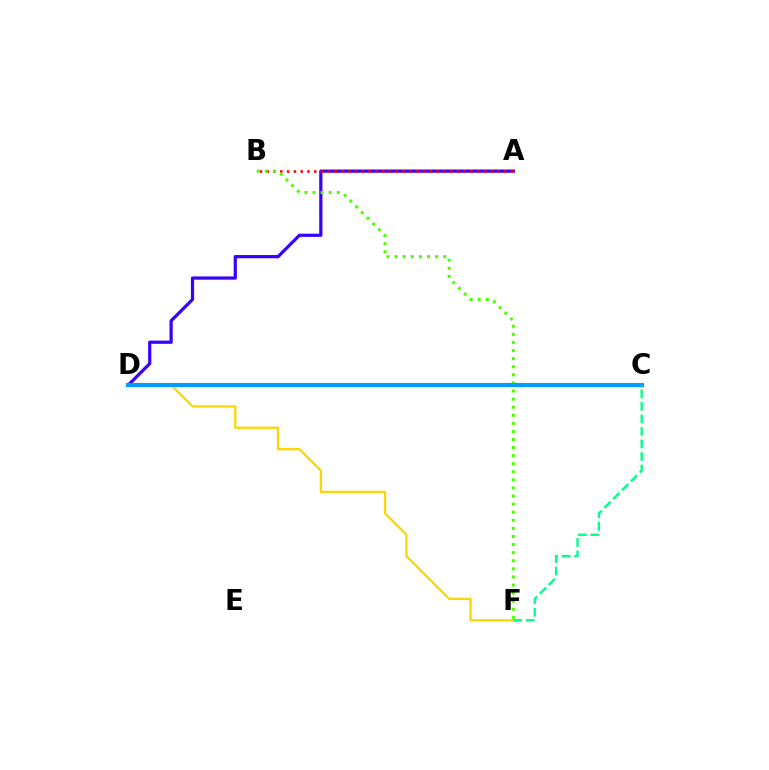{('A', 'D'): [{'color': '#3700ff', 'line_style': 'solid', 'thickness': 2.31}], ('C', 'D'): [{'color': '#ff00ed', 'line_style': 'dotted', 'thickness': 1.83}, {'color': '#009eff', 'line_style': 'solid', 'thickness': 2.96}], ('D', 'F'): [{'color': '#ffd500', 'line_style': 'solid', 'thickness': 1.65}], ('A', 'B'): [{'color': '#ff0000', 'line_style': 'dotted', 'thickness': 1.85}], ('B', 'F'): [{'color': '#4fff00', 'line_style': 'dotted', 'thickness': 2.2}], ('C', 'F'): [{'color': '#00ff86', 'line_style': 'dashed', 'thickness': 1.7}]}